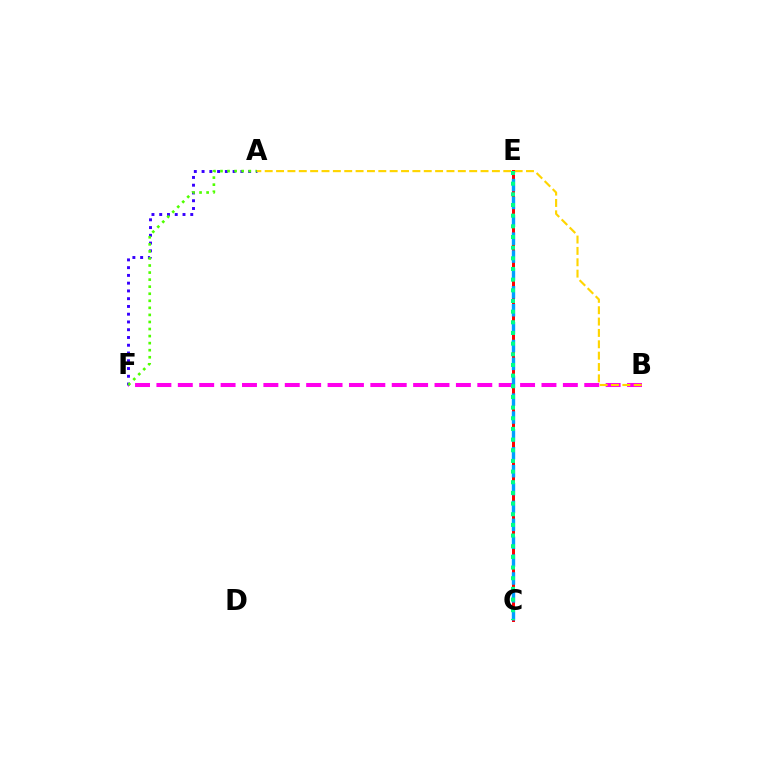{('B', 'F'): [{'color': '#ff00ed', 'line_style': 'dashed', 'thickness': 2.91}], ('A', 'F'): [{'color': '#3700ff', 'line_style': 'dotted', 'thickness': 2.11}, {'color': '#4fff00', 'line_style': 'dotted', 'thickness': 1.92}], ('A', 'B'): [{'color': '#ffd500', 'line_style': 'dashed', 'thickness': 1.54}], ('C', 'E'): [{'color': '#ff0000', 'line_style': 'solid', 'thickness': 2.15}, {'color': '#009eff', 'line_style': 'dashed', 'thickness': 2.43}, {'color': '#00ff86', 'line_style': 'dotted', 'thickness': 2.9}]}